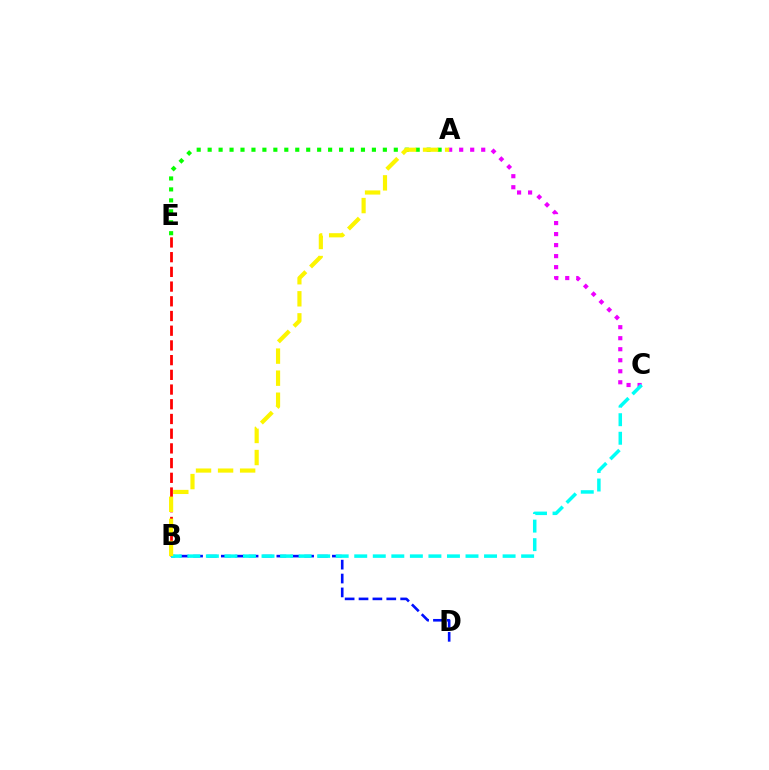{('B', 'E'): [{'color': '#ff0000', 'line_style': 'dashed', 'thickness': 2.0}], ('B', 'D'): [{'color': '#0010ff', 'line_style': 'dashed', 'thickness': 1.89}], ('A', 'E'): [{'color': '#08ff00', 'line_style': 'dotted', 'thickness': 2.98}], ('A', 'C'): [{'color': '#ee00ff', 'line_style': 'dotted', 'thickness': 2.99}], ('B', 'C'): [{'color': '#00fff6', 'line_style': 'dashed', 'thickness': 2.52}], ('A', 'B'): [{'color': '#fcf500', 'line_style': 'dashed', 'thickness': 3.0}]}